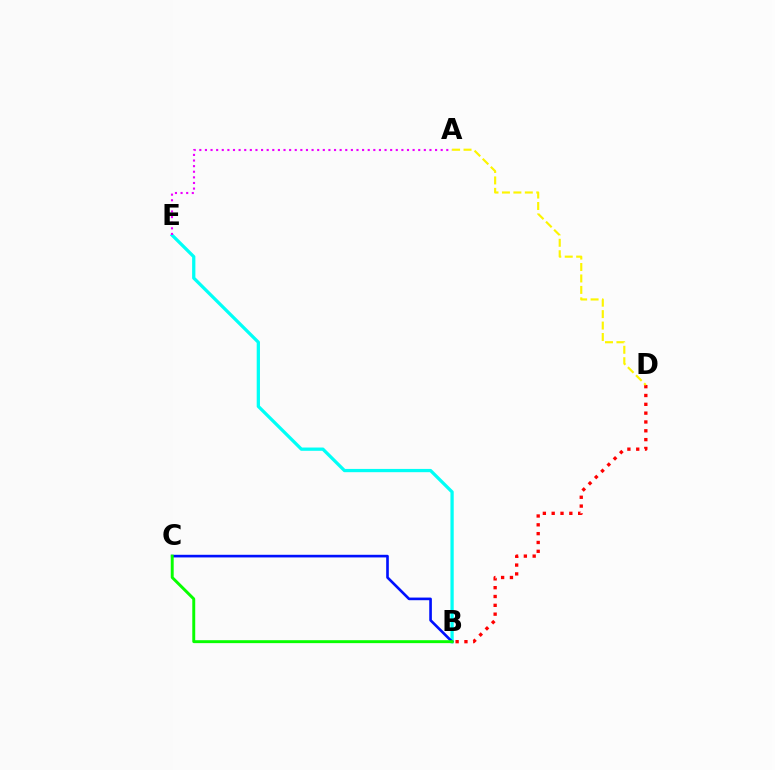{('B', 'E'): [{'color': '#00fff6', 'line_style': 'solid', 'thickness': 2.35}], ('A', 'E'): [{'color': '#ee00ff', 'line_style': 'dotted', 'thickness': 1.53}], ('B', 'C'): [{'color': '#0010ff', 'line_style': 'solid', 'thickness': 1.9}, {'color': '#08ff00', 'line_style': 'solid', 'thickness': 2.11}], ('B', 'D'): [{'color': '#ff0000', 'line_style': 'dotted', 'thickness': 2.4}], ('A', 'D'): [{'color': '#fcf500', 'line_style': 'dashed', 'thickness': 1.55}]}